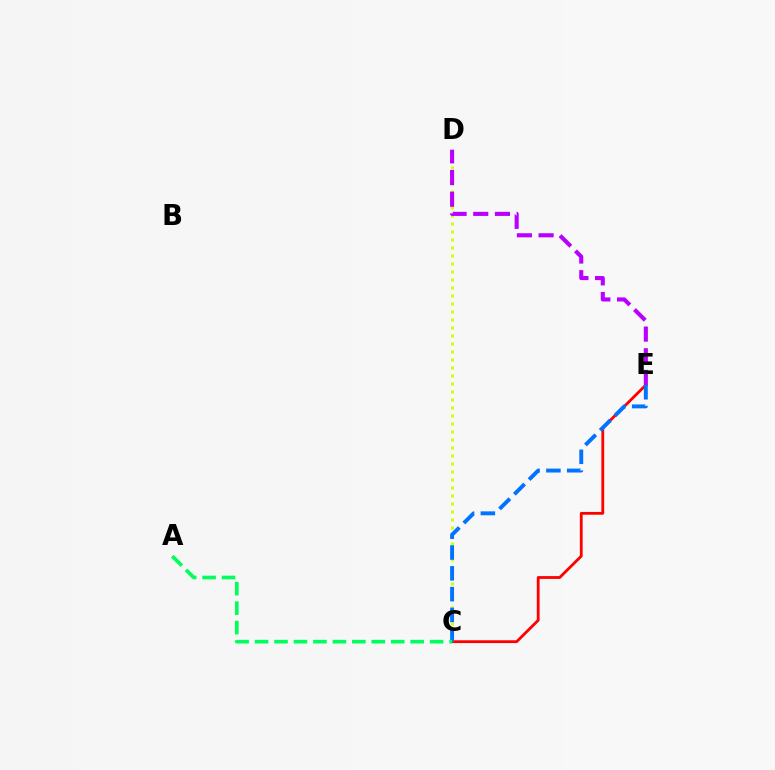{('C', 'E'): [{'color': '#ff0000', 'line_style': 'solid', 'thickness': 2.02}, {'color': '#0074ff', 'line_style': 'dashed', 'thickness': 2.83}], ('C', 'D'): [{'color': '#d1ff00', 'line_style': 'dotted', 'thickness': 2.17}], ('D', 'E'): [{'color': '#b900ff', 'line_style': 'dashed', 'thickness': 2.94}], ('A', 'C'): [{'color': '#00ff5c', 'line_style': 'dashed', 'thickness': 2.64}]}